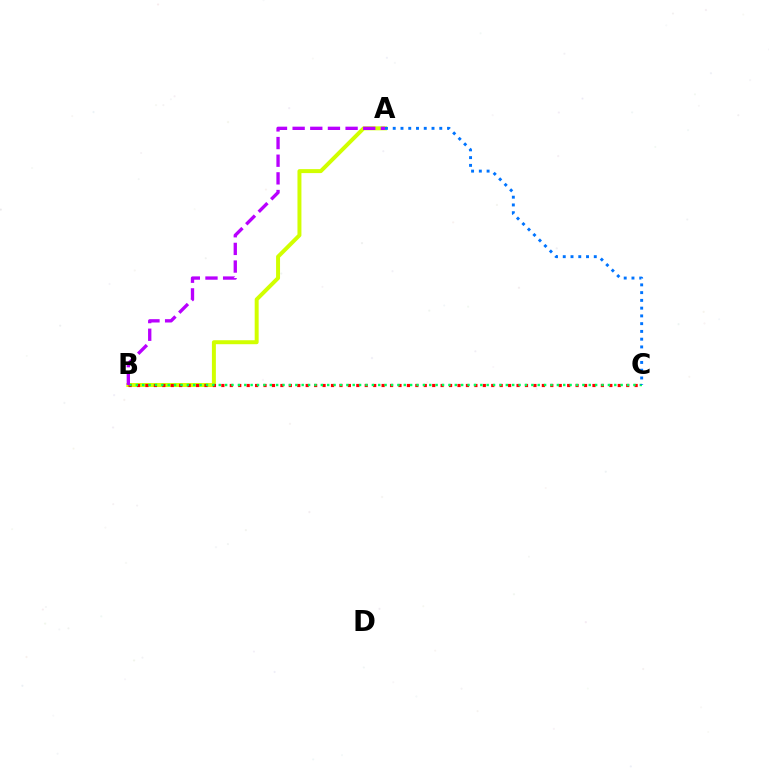{('A', 'B'): [{'color': '#d1ff00', 'line_style': 'solid', 'thickness': 2.85}, {'color': '#b900ff', 'line_style': 'dashed', 'thickness': 2.4}], ('B', 'C'): [{'color': '#ff0000', 'line_style': 'dotted', 'thickness': 2.29}, {'color': '#00ff5c', 'line_style': 'dotted', 'thickness': 1.73}], ('A', 'C'): [{'color': '#0074ff', 'line_style': 'dotted', 'thickness': 2.11}]}